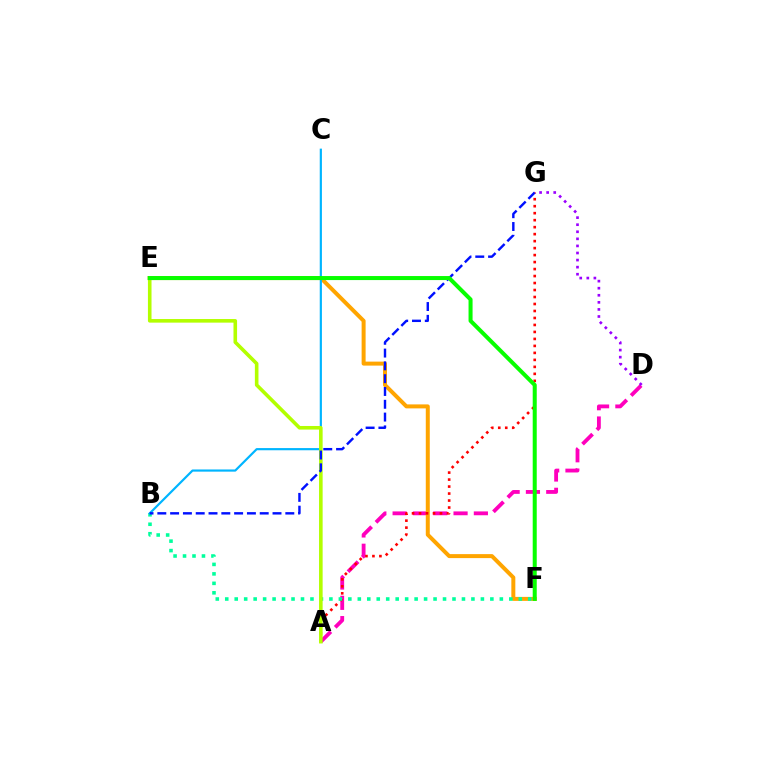{('A', 'D'): [{'color': '#ff00bd', 'line_style': 'dashed', 'thickness': 2.76}], ('E', 'F'): [{'color': '#ffa500', 'line_style': 'solid', 'thickness': 2.87}, {'color': '#08ff00', 'line_style': 'solid', 'thickness': 2.9}], ('A', 'G'): [{'color': '#ff0000', 'line_style': 'dotted', 'thickness': 1.9}], ('B', 'F'): [{'color': '#00ff9d', 'line_style': 'dotted', 'thickness': 2.57}], ('B', 'C'): [{'color': '#00b5ff', 'line_style': 'solid', 'thickness': 1.57}], ('A', 'E'): [{'color': '#b3ff00', 'line_style': 'solid', 'thickness': 2.59}], ('B', 'G'): [{'color': '#0010ff', 'line_style': 'dashed', 'thickness': 1.74}], ('D', 'G'): [{'color': '#9b00ff', 'line_style': 'dotted', 'thickness': 1.92}]}